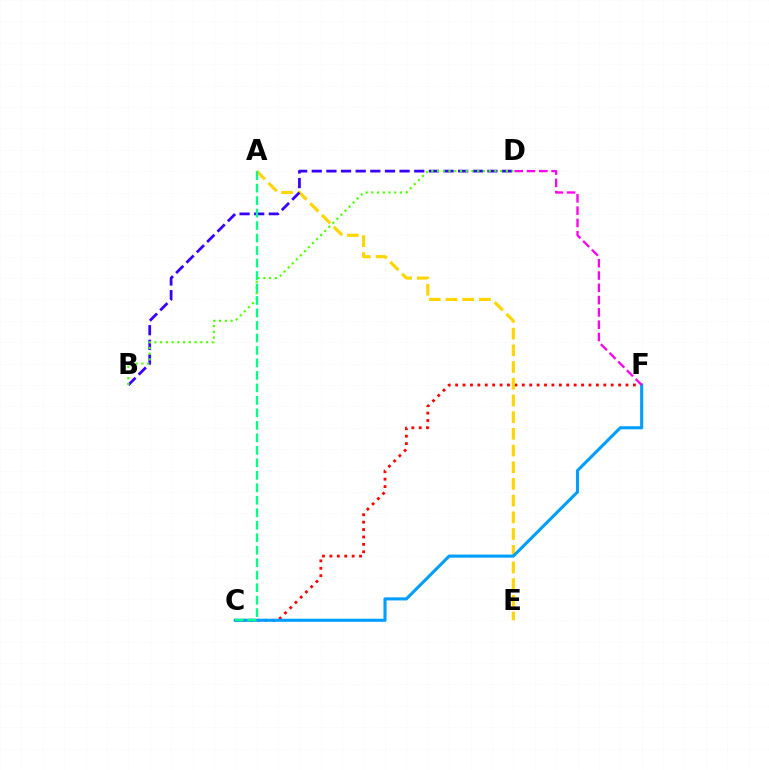{('C', 'F'): [{'color': '#ff0000', 'line_style': 'dotted', 'thickness': 2.01}, {'color': '#009eff', 'line_style': 'solid', 'thickness': 2.22}], ('A', 'E'): [{'color': '#ffd500', 'line_style': 'dashed', 'thickness': 2.27}], ('B', 'D'): [{'color': '#3700ff', 'line_style': 'dashed', 'thickness': 1.99}, {'color': '#4fff00', 'line_style': 'dotted', 'thickness': 1.56}], ('D', 'F'): [{'color': '#ff00ed', 'line_style': 'dashed', 'thickness': 1.67}], ('A', 'C'): [{'color': '#00ff86', 'line_style': 'dashed', 'thickness': 1.7}]}